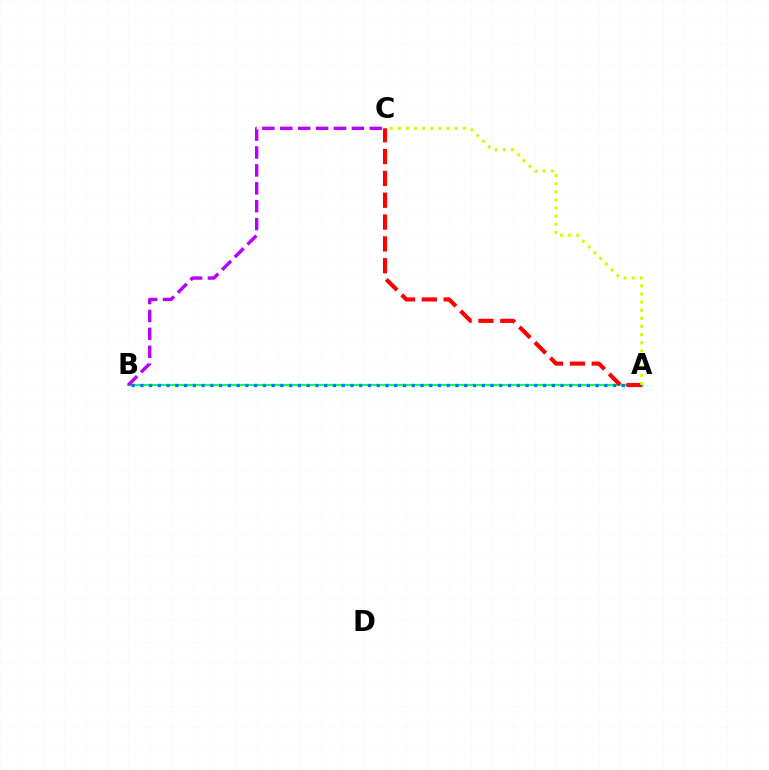{('A', 'B'): [{'color': '#00ff5c', 'line_style': 'solid', 'thickness': 1.52}, {'color': '#0074ff', 'line_style': 'dotted', 'thickness': 2.38}], ('A', 'C'): [{'color': '#ff0000', 'line_style': 'dashed', 'thickness': 2.97}, {'color': '#d1ff00', 'line_style': 'dotted', 'thickness': 2.21}], ('B', 'C'): [{'color': '#b900ff', 'line_style': 'dashed', 'thickness': 2.43}]}